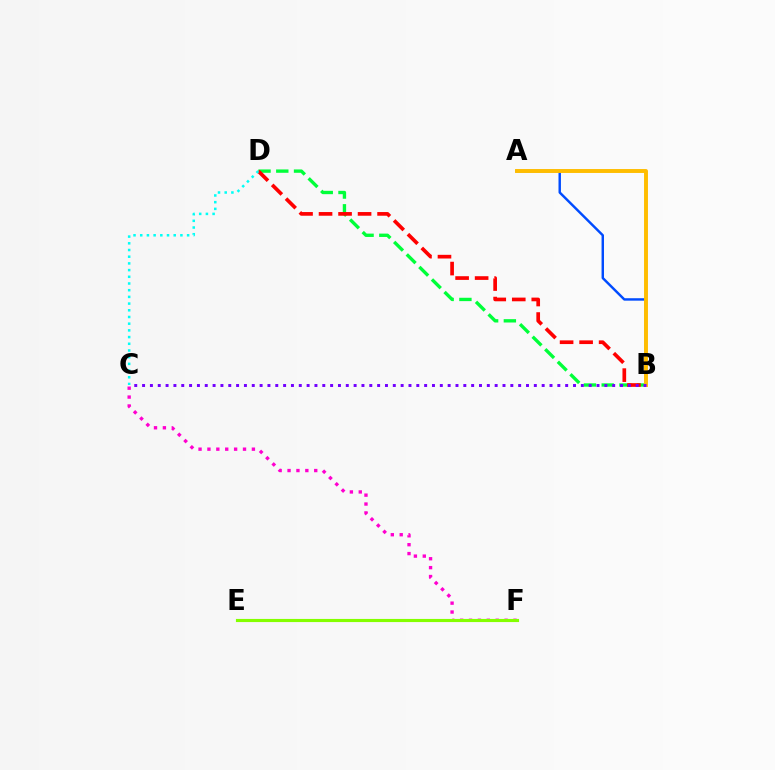{('C', 'F'): [{'color': '#ff00cf', 'line_style': 'dotted', 'thickness': 2.42}], ('B', 'D'): [{'color': '#00ff39', 'line_style': 'dashed', 'thickness': 2.41}, {'color': '#ff0000', 'line_style': 'dashed', 'thickness': 2.65}], ('A', 'B'): [{'color': '#004bff', 'line_style': 'solid', 'thickness': 1.76}, {'color': '#ffbd00', 'line_style': 'solid', 'thickness': 2.82}], ('E', 'F'): [{'color': '#84ff00', 'line_style': 'solid', 'thickness': 2.26}], ('B', 'C'): [{'color': '#7200ff', 'line_style': 'dotted', 'thickness': 2.13}], ('C', 'D'): [{'color': '#00fff6', 'line_style': 'dotted', 'thickness': 1.82}]}